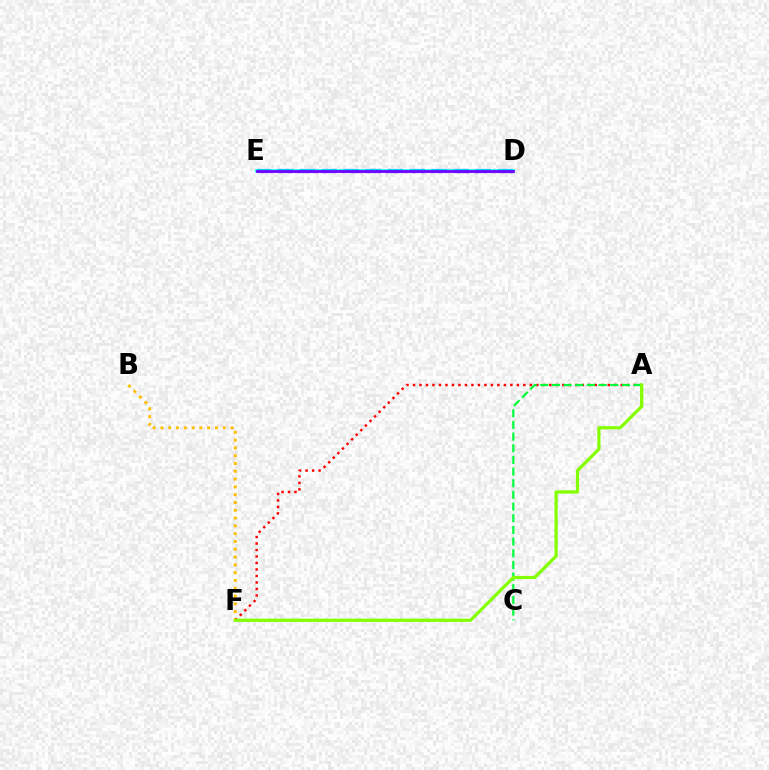{('D', 'E'): [{'color': '#ff00cf', 'line_style': 'dotted', 'thickness': 2.41}, {'color': '#004bff', 'line_style': 'dashed', 'thickness': 2.99}, {'color': '#00fff6', 'line_style': 'solid', 'thickness': 2.54}, {'color': '#7200ff', 'line_style': 'solid', 'thickness': 2.02}], ('B', 'F'): [{'color': '#ffbd00', 'line_style': 'dotted', 'thickness': 2.12}], ('A', 'F'): [{'color': '#ff0000', 'line_style': 'dotted', 'thickness': 1.76}, {'color': '#84ff00', 'line_style': 'solid', 'thickness': 2.31}], ('A', 'C'): [{'color': '#00ff39', 'line_style': 'dashed', 'thickness': 1.58}]}